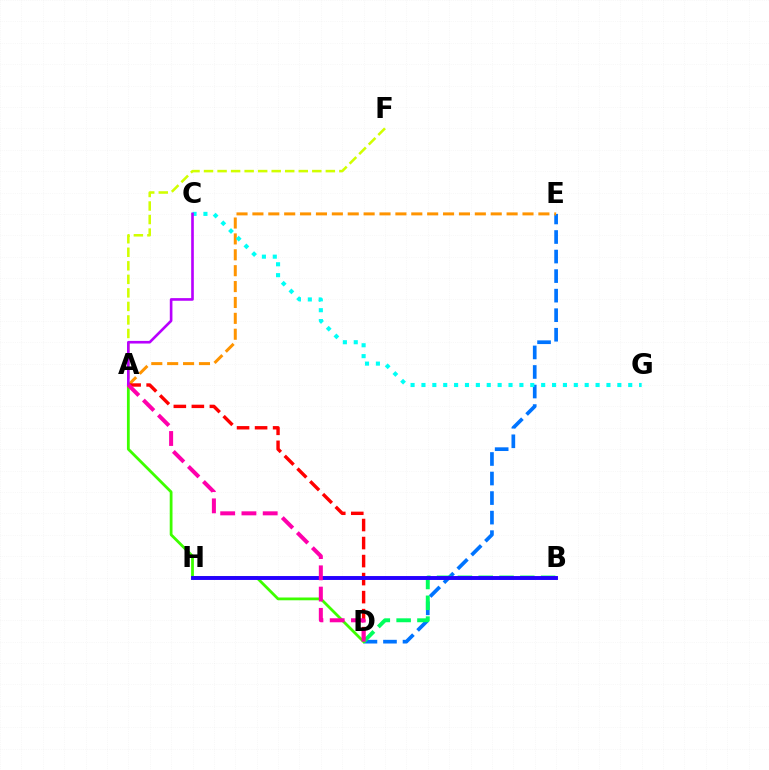{('D', 'E'): [{'color': '#0074ff', 'line_style': 'dashed', 'thickness': 2.66}], ('B', 'D'): [{'color': '#00ff5c', 'line_style': 'dashed', 'thickness': 2.83}], ('A', 'E'): [{'color': '#ff9400', 'line_style': 'dashed', 'thickness': 2.16}], ('A', 'D'): [{'color': '#3dff00', 'line_style': 'solid', 'thickness': 2.01}, {'color': '#ff0000', 'line_style': 'dashed', 'thickness': 2.45}, {'color': '#ff00ac', 'line_style': 'dashed', 'thickness': 2.89}], ('C', 'G'): [{'color': '#00fff6', 'line_style': 'dotted', 'thickness': 2.96}], ('A', 'F'): [{'color': '#d1ff00', 'line_style': 'dashed', 'thickness': 1.84}], ('A', 'C'): [{'color': '#b900ff', 'line_style': 'solid', 'thickness': 1.9}], ('B', 'H'): [{'color': '#2500ff', 'line_style': 'solid', 'thickness': 2.81}]}